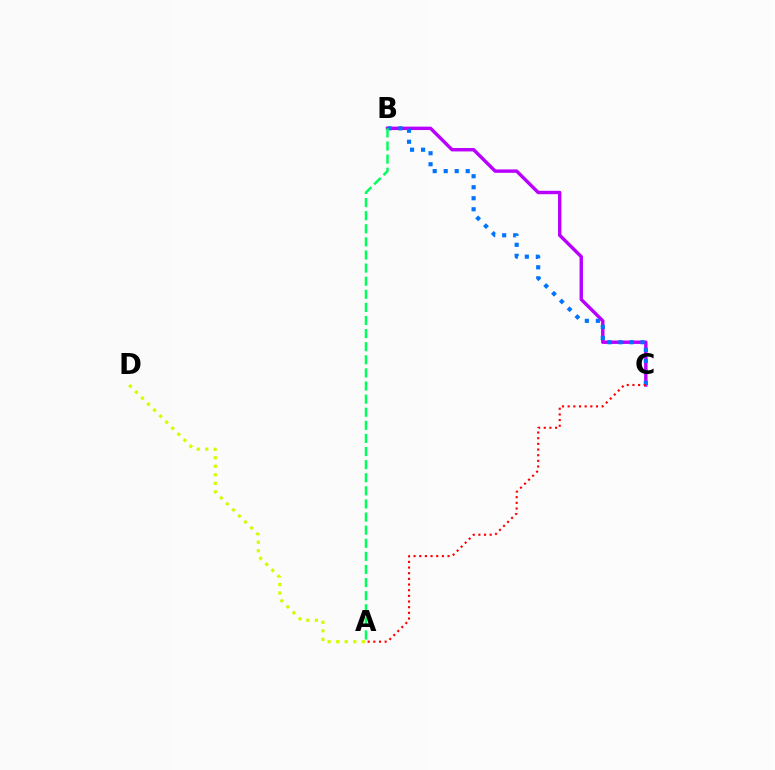{('B', 'C'): [{'color': '#b900ff', 'line_style': 'solid', 'thickness': 2.45}, {'color': '#0074ff', 'line_style': 'dotted', 'thickness': 2.99}], ('A', 'B'): [{'color': '#00ff5c', 'line_style': 'dashed', 'thickness': 1.78}], ('A', 'C'): [{'color': '#ff0000', 'line_style': 'dotted', 'thickness': 1.54}], ('A', 'D'): [{'color': '#d1ff00', 'line_style': 'dotted', 'thickness': 2.32}]}